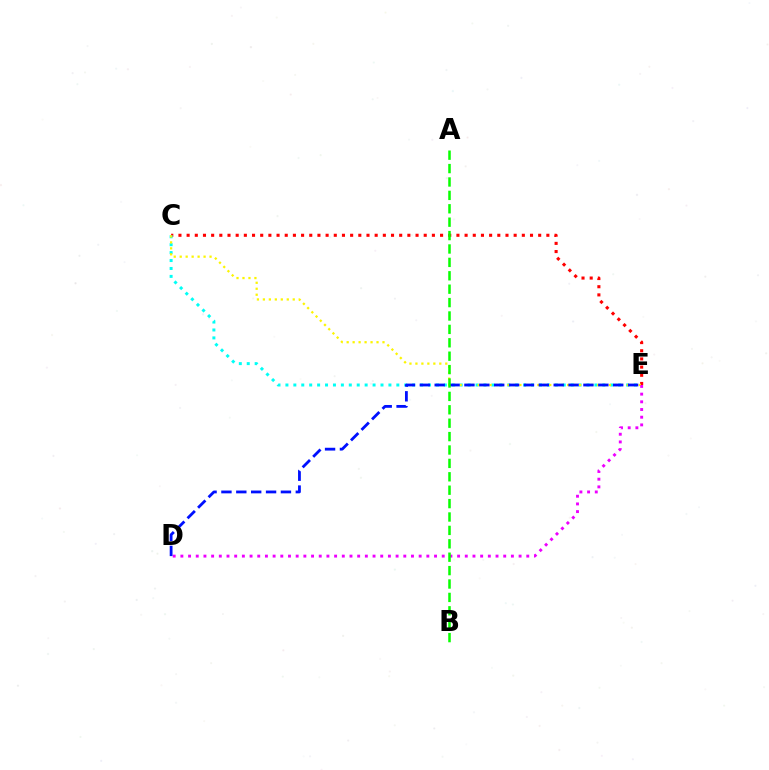{('C', 'E'): [{'color': '#ff0000', 'line_style': 'dotted', 'thickness': 2.22}, {'color': '#00fff6', 'line_style': 'dotted', 'thickness': 2.15}, {'color': '#fcf500', 'line_style': 'dotted', 'thickness': 1.62}], ('D', 'E'): [{'color': '#ee00ff', 'line_style': 'dotted', 'thickness': 2.09}, {'color': '#0010ff', 'line_style': 'dashed', 'thickness': 2.02}], ('A', 'B'): [{'color': '#08ff00', 'line_style': 'dashed', 'thickness': 1.82}]}